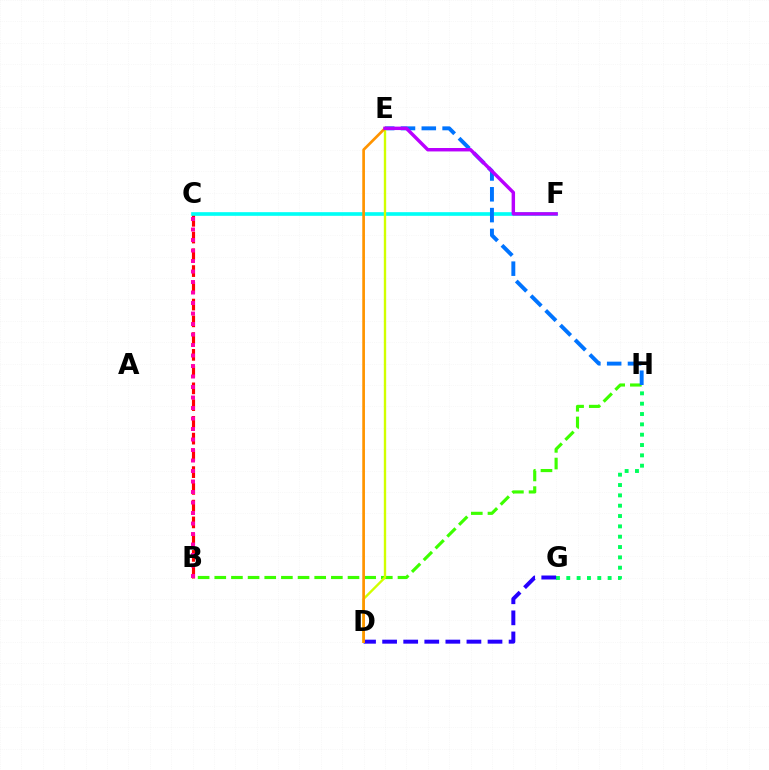{('B', 'H'): [{'color': '#3dff00', 'line_style': 'dashed', 'thickness': 2.26}], ('B', 'C'): [{'color': '#ff0000', 'line_style': 'dashed', 'thickness': 2.28}, {'color': '#ff00ac', 'line_style': 'dotted', 'thickness': 2.85}], ('C', 'F'): [{'color': '#00fff6', 'line_style': 'solid', 'thickness': 2.63}], ('E', 'H'): [{'color': '#0074ff', 'line_style': 'dashed', 'thickness': 2.83}], ('D', 'E'): [{'color': '#d1ff00', 'line_style': 'solid', 'thickness': 1.7}, {'color': '#ff9400', 'line_style': 'solid', 'thickness': 1.94}], ('G', 'H'): [{'color': '#00ff5c', 'line_style': 'dotted', 'thickness': 2.81}], ('D', 'G'): [{'color': '#2500ff', 'line_style': 'dashed', 'thickness': 2.86}], ('E', 'F'): [{'color': '#b900ff', 'line_style': 'solid', 'thickness': 2.47}]}